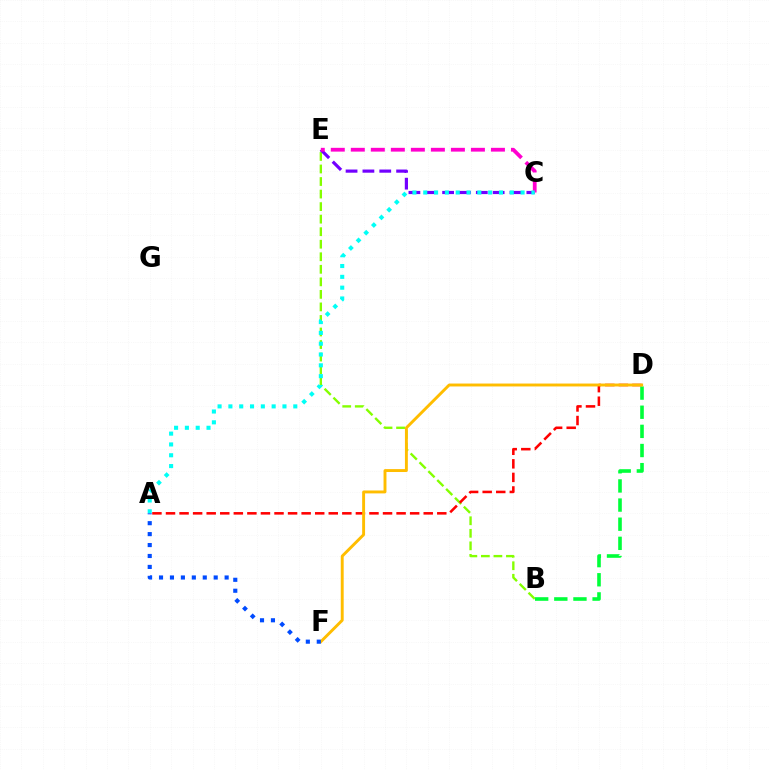{('B', 'E'): [{'color': '#84ff00', 'line_style': 'dashed', 'thickness': 1.7}], ('B', 'D'): [{'color': '#00ff39', 'line_style': 'dashed', 'thickness': 2.6}], ('C', 'E'): [{'color': '#7200ff', 'line_style': 'dashed', 'thickness': 2.29}, {'color': '#ff00cf', 'line_style': 'dashed', 'thickness': 2.72}], ('A', 'D'): [{'color': '#ff0000', 'line_style': 'dashed', 'thickness': 1.84}], ('A', 'C'): [{'color': '#00fff6', 'line_style': 'dotted', 'thickness': 2.94}], ('D', 'F'): [{'color': '#ffbd00', 'line_style': 'solid', 'thickness': 2.1}], ('A', 'F'): [{'color': '#004bff', 'line_style': 'dotted', 'thickness': 2.97}]}